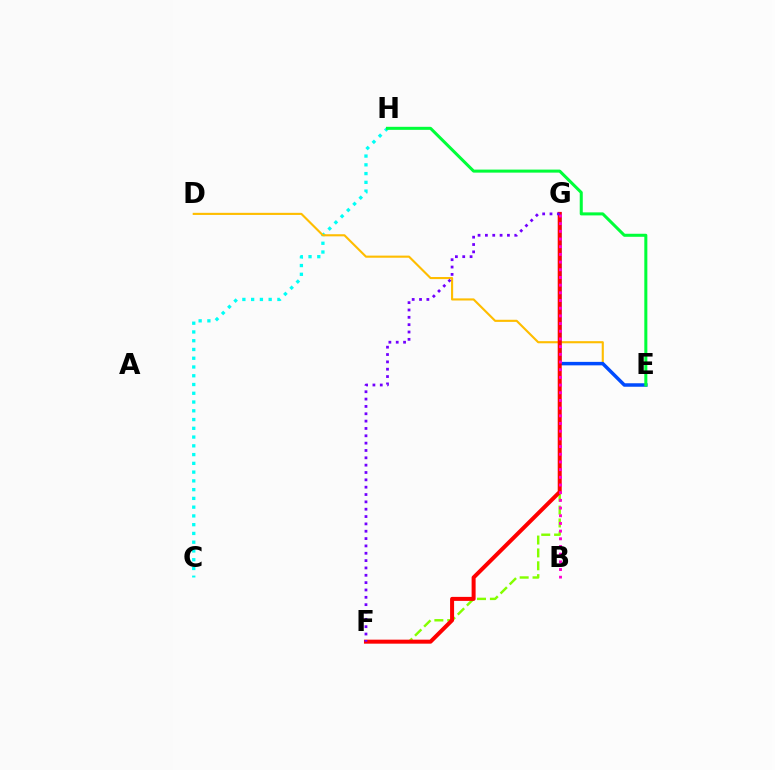{('F', 'G'): [{'color': '#84ff00', 'line_style': 'dashed', 'thickness': 1.75}, {'color': '#ff0000', 'line_style': 'solid', 'thickness': 2.88}, {'color': '#7200ff', 'line_style': 'dotted', 'thickness': 1.99}], ('C', 'H'): [{'color': '#00fff6', 'line_style': 'dotted', 'thickness': 2.38}], ('D', 'E'): [{'color': '#ffbd00', 'line_style': 'solid', 'thickness': 1.53}], ('E', 'G'): [{'color': '#004bff', 'line_style': 'solid', 'thickness': 2.5}], ('B', 'G'): [{'color': '#ff00cf', 'line_style': 'dotted', 'thickness': 2.09}], ('E', 'H'): [{'color': '#00ff39', 'line_style': 'solid', 'thickness': 2.18}]}